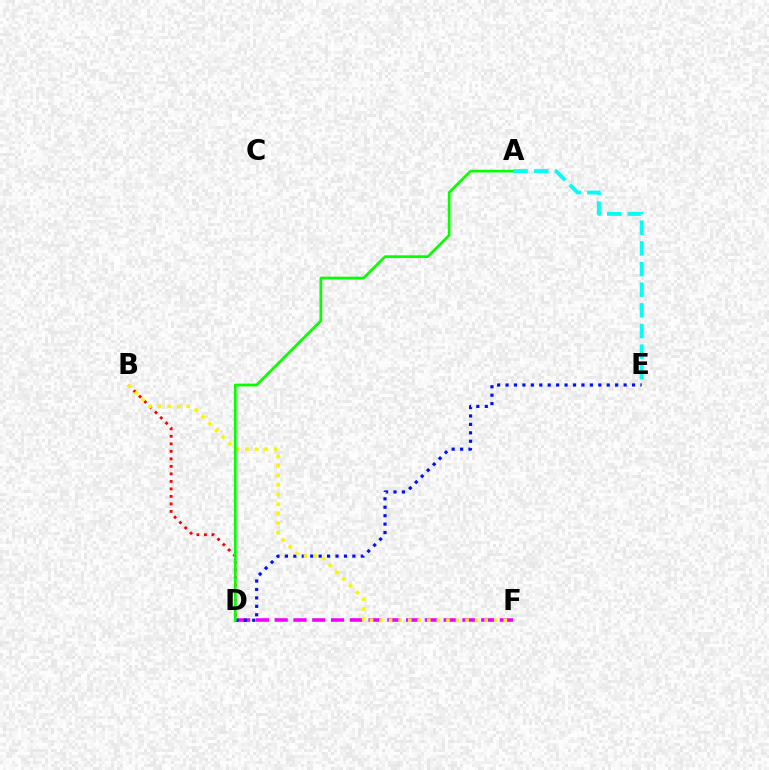{('D', 'F'): [{'color': '#ee00ff', 'line_style': 'dashed', 'thickness': 2.55}], ('B', 'D'): [{'color': '#ff0000', 'line_style': 'dotted', 'thickness': 2.04}], ('D', 'E'): [{'color': '#0010ff', 'line_style': 'dotted', 'thickness': 2.29}], ('B', 'F'): [{'color': '#fcf500', 'line_style': 'dotted', 'thickness': 2.6}], ('A', 'D'): [{'color': '#08ff00', 'line_style': 'solid', 'thickness': 1.97}], ('A', 'E'): [{'color': '#00fff6', 'line_style': 'dashed', 'thickness': 2.81}]}